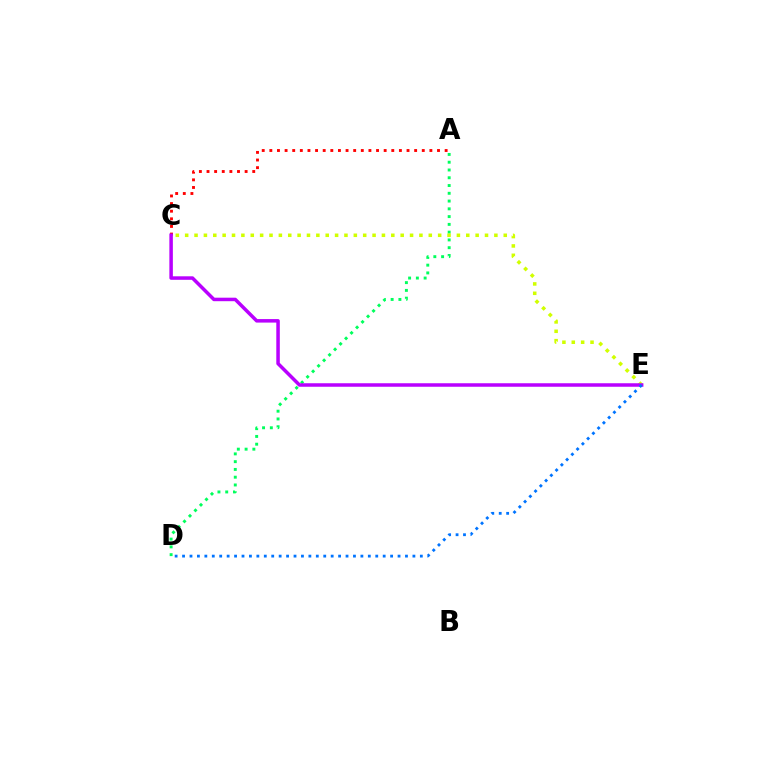{('A', 'D'): [{'color': '#00ff5c', 'line_style': 'dotted', 'thickness': 2.11}], ('C', 'E'): [{'color': '#d1ff00', 'line_style': 'dotted', 'thickness': 2.55}, {'color': '#b900ff', 'line_style': 'solid', 'thickness': 2.53}], ('A', 'C'): [{'color': '#ff0000', 'line_style': 'dotted', 'thickness': 2.07}], ('D', 'E'): [{'color': '#0074ff', 'line_style': 'dotted', 'thickness': 2.02}]}